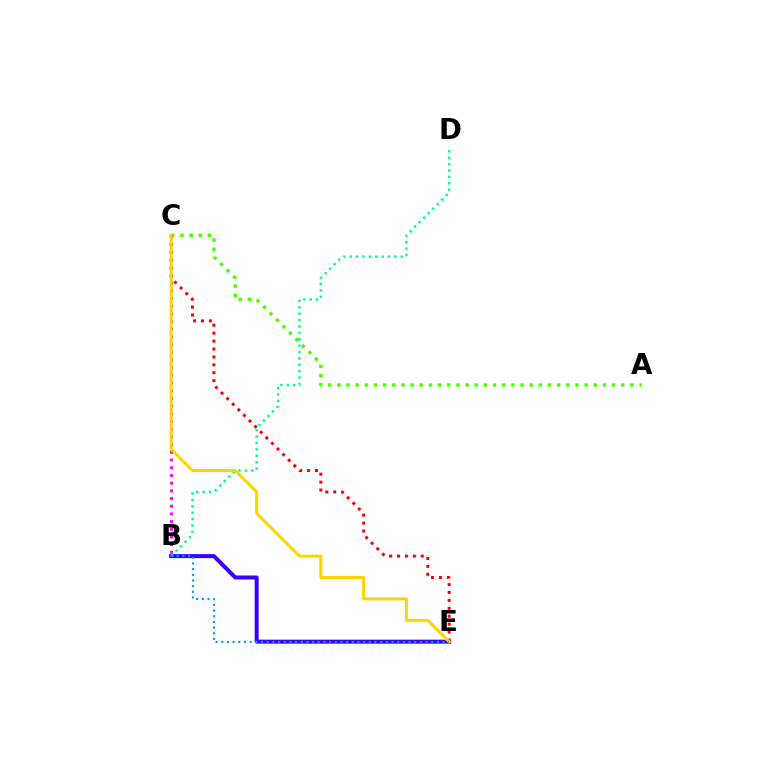{('B', 'E'): [{'color': '#3700ff', 'line_style': 'solid', 'thickness': 2.87}, {'color': '#009eff', 'line_style': 'dotted', 'thickness': 1.54}], ('A', 'C'): [{'color': '#4fff00', 'line_style': 'dotted', 'thickness': 2.49}], ('B', 'C'): [{'color': '#ff00ed', 'line_style': 'dotted', 'thickness': 2.09}], ('C', 'E'): [{'color': '#ff0000', 'line_style': 'dotted', 'thickness': 2.15}, {'color': '#ffd500', 'line_style': 'solid', 'thickness': 2.17}], ('B', 'D'): [{'color': '#00ff86', 'line_style': 'dotted', 'thickness': 1.73}]}